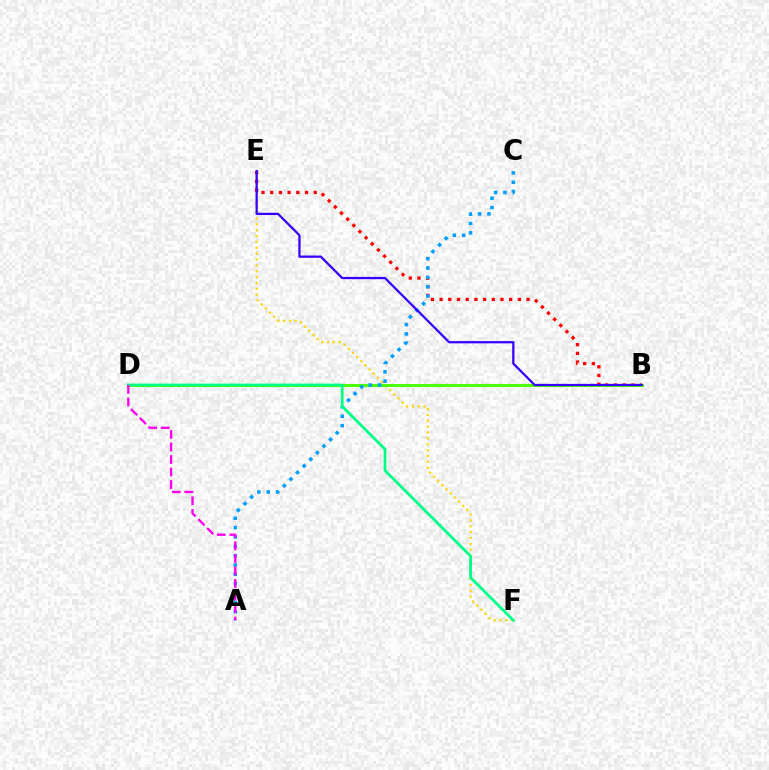{('E', 'F'): [{'color': '#ffd500', 'line_style': 'dotted', 'thickness': 1.59}], ('B', 'E'): [{'color': '#ff0000', 'line_style': 'dotted', 'thickness': 2.36}, {'color': '#3700ff', 'line_style': 'solid', 'thickness': 1.63}], ('B', 'D'): [{'color': '#4fff00', 'line_style': 'solid', 'thickness': 2.19}], ('A', 'C'): [{'color': '#009eff', 'line_style': 'dotted', 'thickness': 2.54}], ('D', 'F'): [{'color': '#00ff86', 'line_style': 'solid', 'thickness': 2.0}], ('A', 'D'): [{'color': '#ff00ed', 'line_style': 'dashed', 'thickness': 1.7}]}